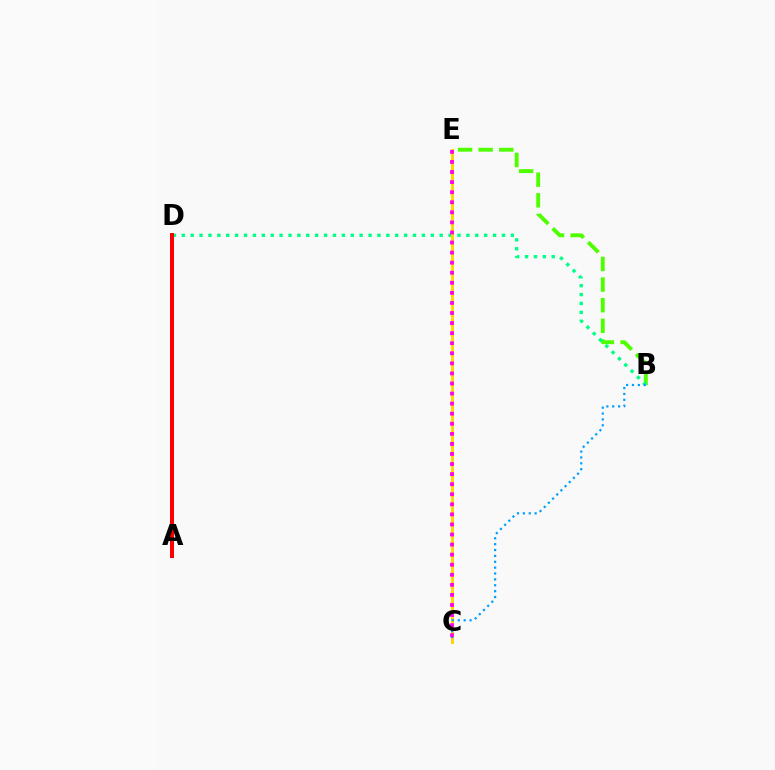{('B', 'E'): [{'color': '#4fff00', 'line_style': 'dashed', 'thickness': 2.8}], ('B', 'D'): [{'color': '#00ff86', 'line_style': 'dotted', 'thickness': 2.42}], ('A', 'D'): [{'color': '#3700ff', 'line_style': 'dashed', 'thickness': 1.58}, {'color': '#ff0000', 'line_style': 'solid', 'thickness': 2.87}], ('C', 'E'): [{'color': '#ffd500', 'line_style': 'solid', 'thickness': 2.12}, {'color': '#ff00ed', 'line_style': 'dotted', 'thickness': 2.74}], ('B', 'C'): [{'color': '#009eff', 'line_style': 'dotted', 'thickness': 1.6}]}